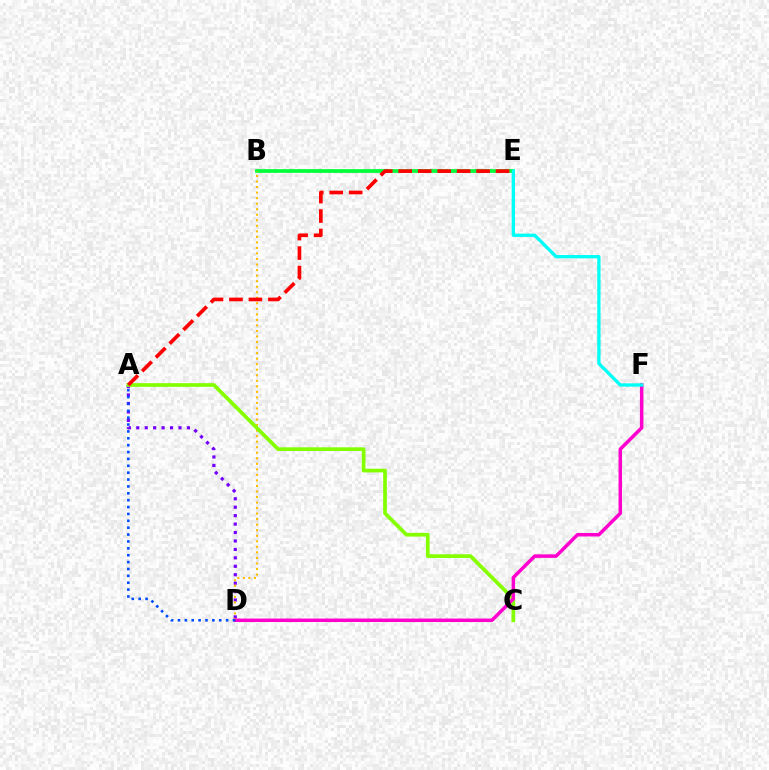{('A', 'D'): [{'color': '#7200ff', 'line_style': 'dotted', 'thickness': 2.29}, {'color': '#004bff', 'line_style': 'dotted', 'thickness': 1.87}], ('B', 'E'): [{'color': '#00ff39', 'line_style': 'solid', 'thickness': 2.69}], ('B', 'D'): [{'color': '#ffbd00', 'line_style': 'dotted', 'thickness': 1.5}], ('A', 'C'): [{'color': '#84ff00', 'line_style': 'solid', 'thickness': 2.67}], ('D', 'F'): [{'color': '#ff00cf', 'line_style': 'solid', 'thickness': 2.51}], ('E', 'F'): [{'color': '#00fff6', 'line_style': 'solid', 'thickness': 2.38}], ('A', 'E'): [{'color': '#ff0000', 'line_style': 'dashed', 'thickness': 2.64}]}